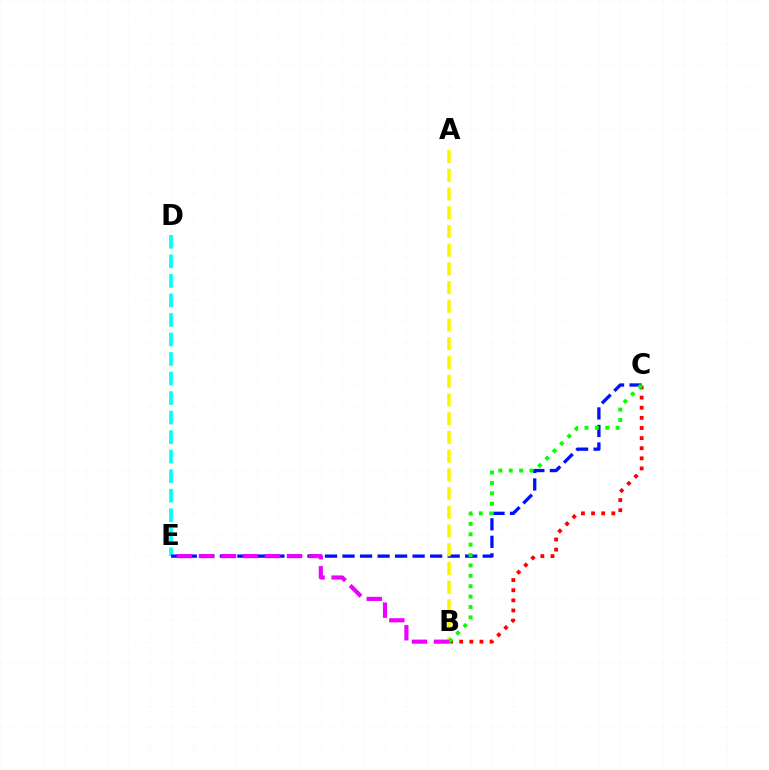{('D', 'E'): [{'color': '#00fff6', 'line_style': 'dashed', 'thickness': 2.65}], ('C', 'E'): [{'color': '#0010ff', 'line_style': 'dashed', 'thickness': 2.38}], ('A', 'B'): [{'color': '#fcf500', 'line_style': 'dashed', 'thickness': 2.54}], ('B', 'C'): [{'color': '#ff0000', 'line_style': 'dotted', 'thickness': 2.75}, {'color': '#08ff00', 'line_style': 'dotted', 'thickness': 2.82}], ('B', 'E'): [{'color': '#ee00ff', 'line_style': 'dashed', 'thickness': 2.99}]}